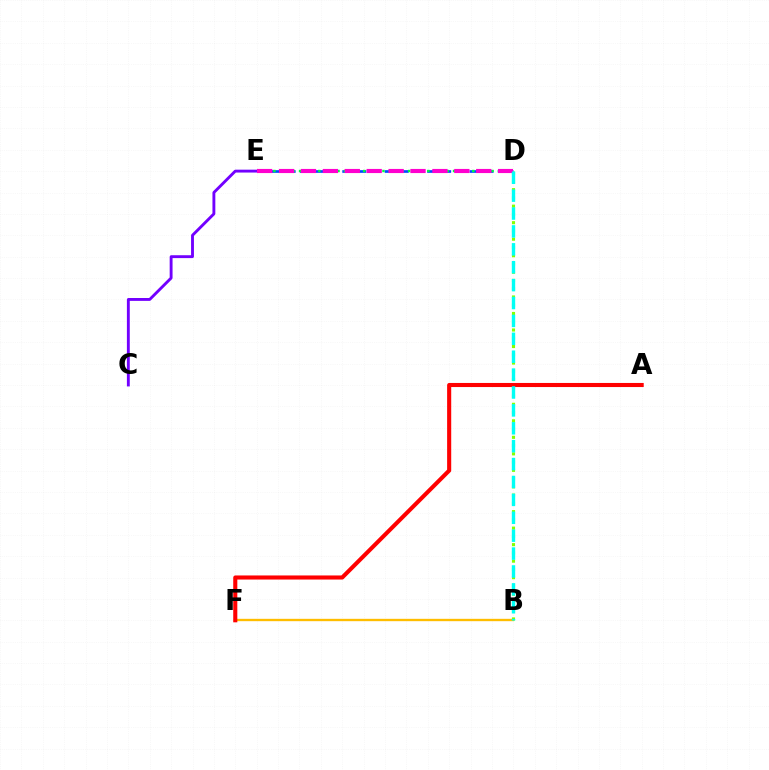{('B', 'F'): [{'color': '#ffbd00', 'line_style': 'solid', 'thickness': 1.69}], ('C', 'E'): [{'color': '#7200ff', 'line_style': 'solid', 'thickness': 2.07}], ('D', 'E'): [{'color': '#004bff', 'line_style': 'dashed', 'thickness': 1.92}, {'color': '#00ff39', 'line_style': 'dotted', 'thickness': 1.74}, {'color': '#ff00cf', 'line_style': 'dashed', 'thickness': 2.98}], ('B', 'D'): [{'color': '#84ff00', 'line_style': 'dotted', 'thickness': 2.24}, {'color': '#00fff6', 'line_style': 'dashed', 'thickness': 2.43}], ('A', 'F'): [{'color': '#ff0000', 'line_style': 'solid', 'thickness': 2.94}]}